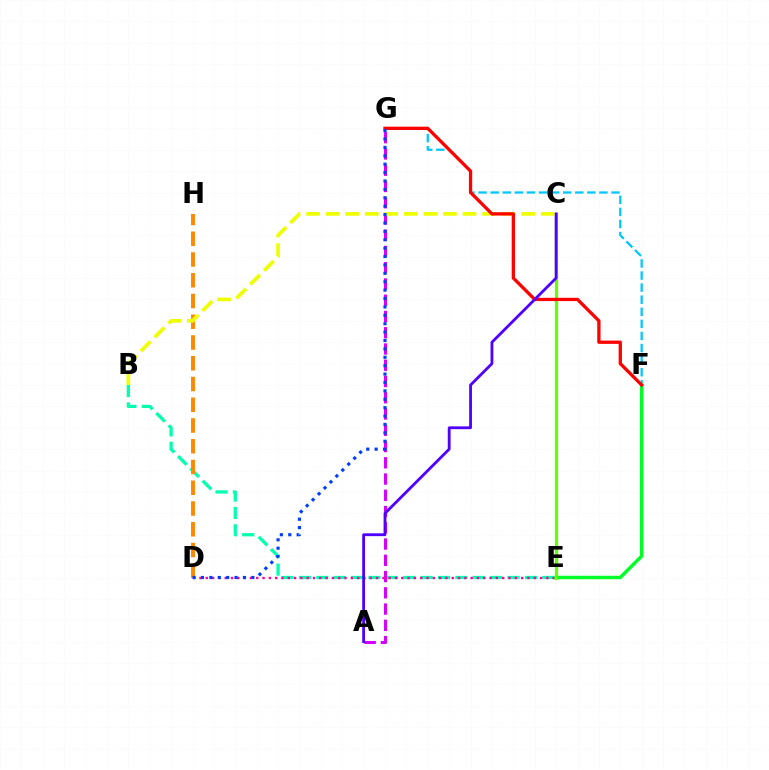{('B', 'E'): [{'color': '#00ffaf', 'line_style': 'dashed', 'thickness': 2.36}], ('A', 'G'): [{'color': '#d600ff', 'line_style': 'dashed', 'thickness': 2.21}], ('D', 'E'): [{'color': '#ff00a0', 'line_style': 'dotted', 'thickness': 1.71}], ('F', 'G'): [{'color': '#00c7ff', 'line_style': 'dashed', 'thickness': 1.64}, {'color': '#ff0000', 'line_style': 'solid', 'thickness': 2.37}], ('E', 'F'): [{'color': '#00ff27', 'line_style': 'solid', 'thickness': 2.5}], ('C', 'E'): [{'color': '#66ff00', 'line_style': 'solid', 'thickness': 2.32}], ('D', 'H'): [{'color': '#ff8800', 'line_style': 'dashed', 'thickness': 2.82}], ('B', 'C'): [{'color': '#eeff00', 'line_style': 'dashed', 'thickness': 2.66}], ('A', 'C'): [{'color': '#4f00ff', 'line_style': 'solid', 'thickness': 2.02}], ('D', 'G'): [{'color': '#003fff', 'line_style': 'dotted', 'thickness': 2.28}]}